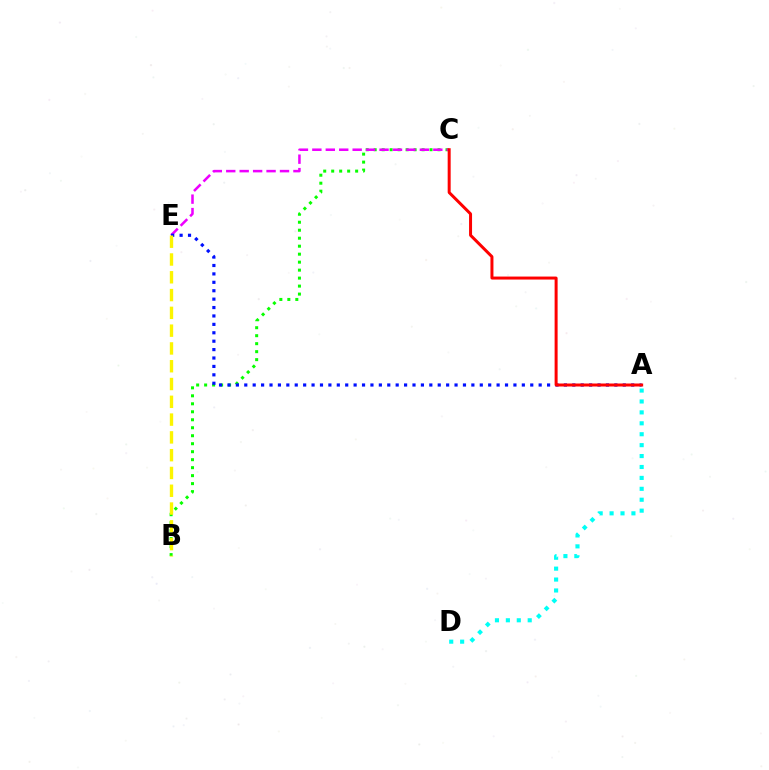{('B', 'C'): [{'color': '#08ff00', 'line_style': 'dotted', 'thickness': 2.17}], ('C', 'E'): [{'color': '#ee00ff', 'line_style': 'dashed', 'thickness': 1.83}], ('A', 'E'): [{'color': '#0010ff', 'line_style': 'dotted', 'thickness': 2.29}], ('A', 'C'): [{'color': '#ff0000', 'line_style': 'solid', 'thickness': 2.16}], ('A', 'D'): [{'color': '#00fff6', 'line_style': 'dotted', 'thickness': 2.97}], ('B', 'E'): [{'color': '#fcf500', 'line_style': 'dashed', 'thickness': 2.42}]}